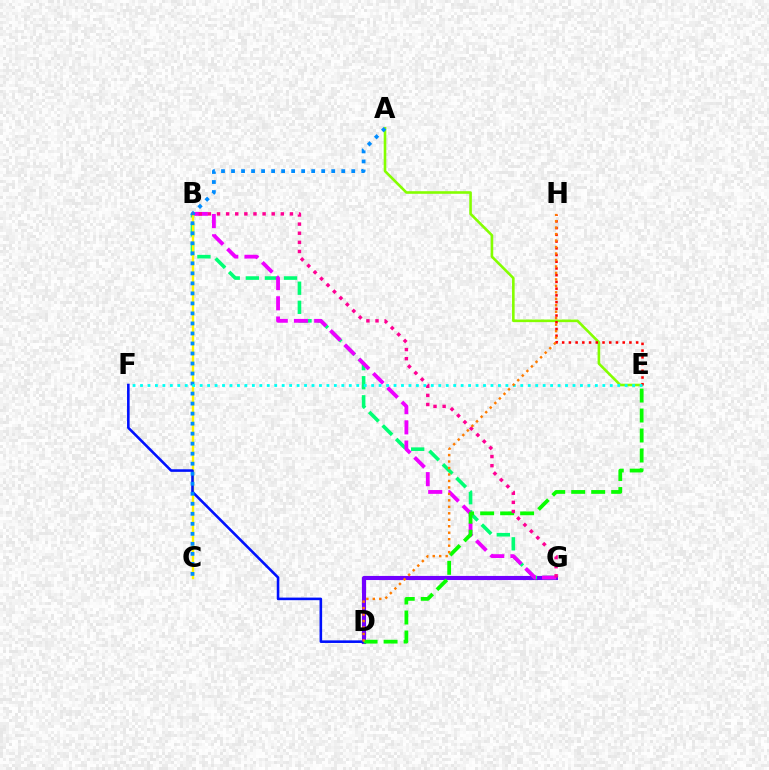{('A', 'E'): [{'color': '#84ff00', 'line_style': 'solid', 'thickness': 1.87}], ('D', 'G'): [{'color': '#7200ff', 'line_style': 'solid', 'thickness': 2.96}], ('B', 'G'): [{'color': '#00ff74', 'line_style': 'dashed', 'thickness': 2.59}, {'color': '#ee00ff', 'line_style': 'dashed', 'thickness': 2.75}, {'color': '#ff0094', 'line_style': 'dotted', 'thickness': 2.48}], ('E', 'H'): [{'color': '#ff0000', 'line_style': 'dotted', 'thickness': 1.83}], ('B', 'C'): [{'color': '#fcf500', 'line_style': 'solid', 'thickness': 1.73}], ('D', 'F'): [{'color': '#0010ff', 'line_style': 'solid', 'thickness': 1.86}], ('A', 'C'): [{'color': '#008cff', 'line_style': 'dotted', 'thickness': 2.72}], ('D', 'E'): [{'color': '#08ff00', 'line_style': 'dashed', 'thickness': 2.71}], ('E', 'F'): [{'color': '#00fff6', 'line_style': 'dotted', 'thickness': 2.03}], ('D', 'H'): [{'color': '#ff7c00', 'line_style': 'dotted', 'thickness': 1.76}]}